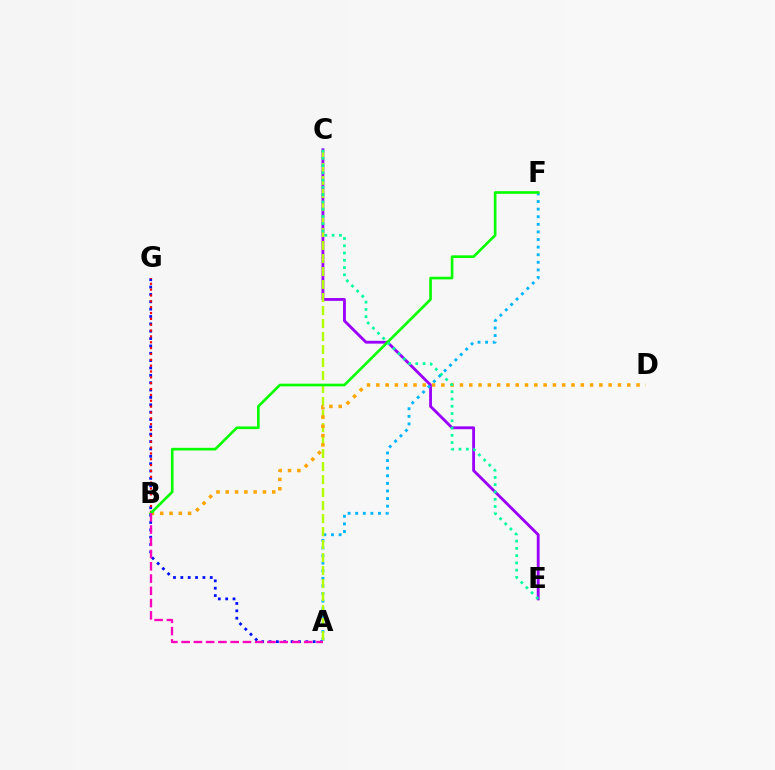{('C', 'E'): [{'color': '#9b00ff', 'line_style': 'solid', 'thickness': 2.04}, {'color': '#00ff9d', 'line_style': 'dotted', 'thickness': 1.97}], ('A', 'G'): [{'color': '#0010ff', 'line_style': 'dotted', 'thickness': 2.0}], ('A', 'F'): [{'color': '#00b5ff', 'line_style': 'dotted', 'thickness': 2.06}], ('B', 'G'): [{'color': '#ff0000', 'line_style': 'dotted', 'thickness': 1.59}], ('A', 'C'): [{'color': '#b3ff00', 'line_style': 'dashed', 'thickness': 1.77}], ('B', 'D'): [{'color': '#ffa500', 'line_style': 'dotted', 'thickness': 2.53}], ('B', 'F'): [{'color': '#08ff00', 'line_style': 'solid', 'thickness': 1.91}], ('A', 'B'): [{'color': '#ff00bd', 'line_style': 'dashed', 'thickness': 1.67}]}